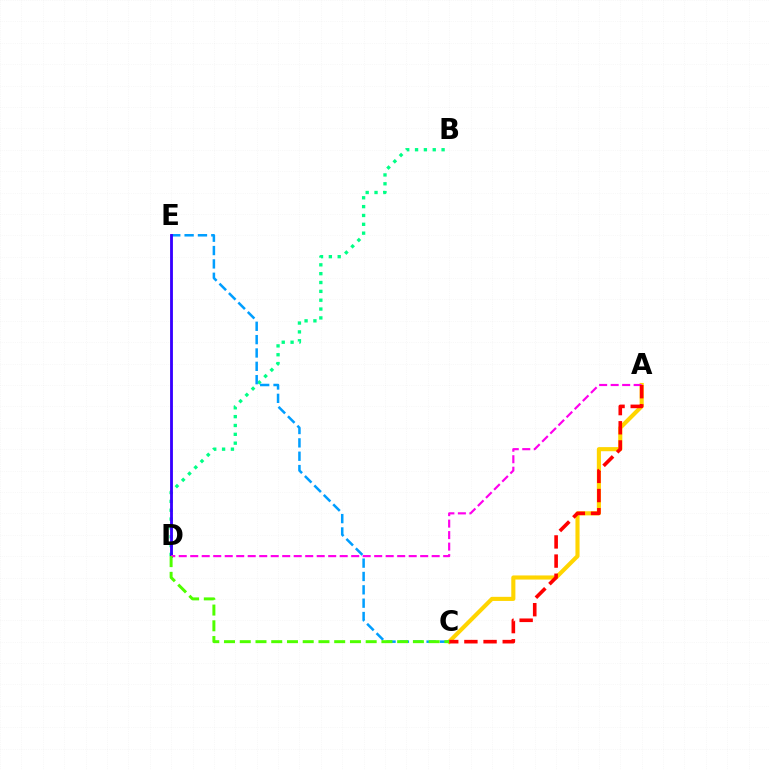{('B', 'D'): [{'color': '#00ff86', 'line_style': 'dotted', 'thickness': 2.4}], ('A', 'C'): [{'color': '#ffd500', 'line_style': 'solid', 'thickness': 2.96}, {'color': '#ff0000', 'line_style': 'dashed', 'thickness': 2.6}], ('C', 'E'): [{'color': '#009eff', 'line_style': 'dashed', 'thickness': 1.81}], ('D', 'E'): [{'color': '#3700ff', 'line_style': 'solid', 'thickness': 2.04}], ('A', 'D'): [{'color': '#ff00ed', 'line_style': 'dashed', 'thickness': 1.56}], ('C', 'D'): [{'color': '#4fff00', 'line_style': 'dashed', 'thickness': 2.14}]}